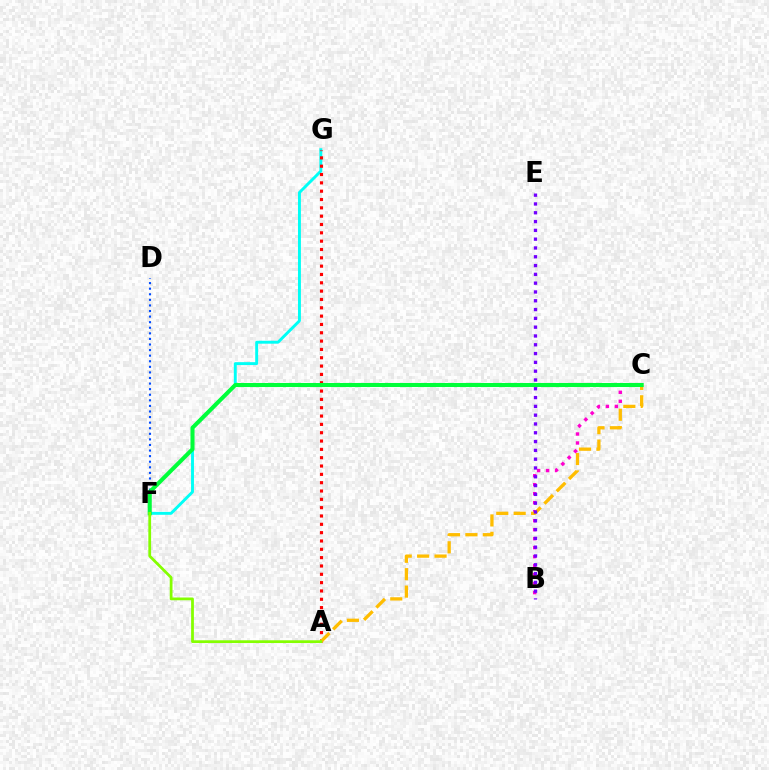{('B', 'C'): [{'color': '#ff00cf', 'line_style': 'dotted', 'thickness': 2.44}], ('F', 'G'): [{'color': '#00fff6', 'line_style': 'solid', 'thickness': 2.1}], ('A', 'G'): [{'color': '#ff0000', 'line_style': 'dotted', 'thickness': 2.26}], ('A', 'C'): [{'color': '#ffbd00', 'line_style': 'dashed', 'thickness': 2.37}], ('D', 'F'): [{'color': '#004bff', 'line_style': 'dotted', 'thickness': 1.52}], ('C', 'F'): [{'color': '#00ff39', 'line_style': 'solid', 'thickness': 2.91}], ('A', 'F'): [{'color': '#84ff00', 'line_style': 'solid', 'thickness': 1.99}], ('B', 'E'): [{'color': '#7200ff', 'line_style': 'dotted', 'thickness': 2.39}]}